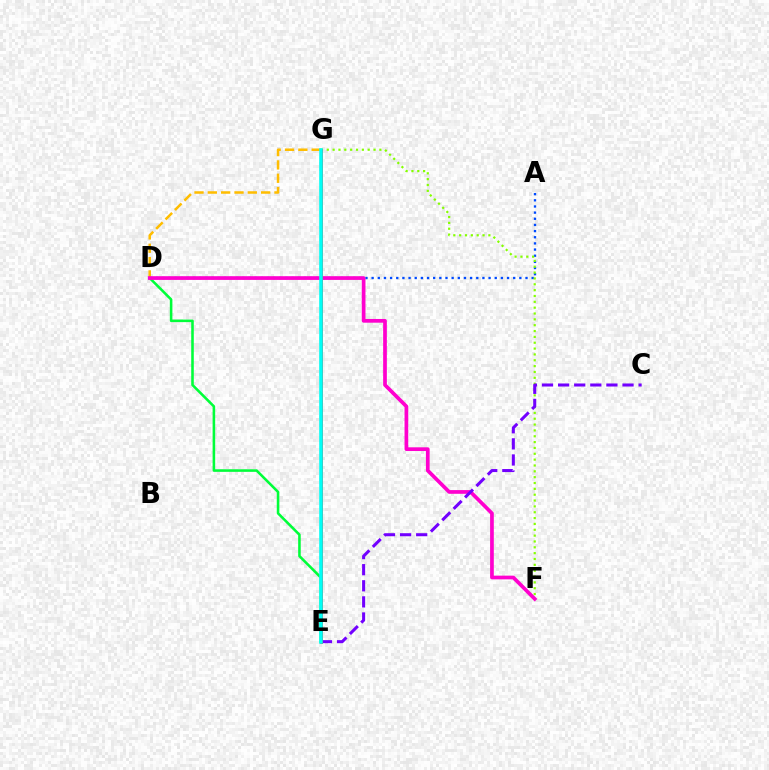{('A', 'D'): [{'color': '#004bff', 'line_style': 'dotted', 'thickness': 1.67}], ('D', 'G'): [{'color': '#ffbd00', 'line_style': 'dashed', 'thickness': 1.81}], ('D', 'E'): [{'color': '#00ff39', 'line_style': 'solid', 'thickness': 1.85}], ('F', 'G'): [{'color': '#84ff00', 'line_style': 'dotted', 'thickness': 1.59}], ('D', 'F'): [{'color': '#ff00cf', 'line_style': 'solid', 'thickness': 2.67}], ('C', 'E'): [{'color': '#7200ff', 'line_style': 'dashed', 'thickness': 2.19}], ('E', 'G'): [{'color': '#ff0000', 'line_style': 'solid', 'thickness': 1.96}, {'color': '#00fff6', 'line_style': 'solid', 'thickness': 2.58}]}